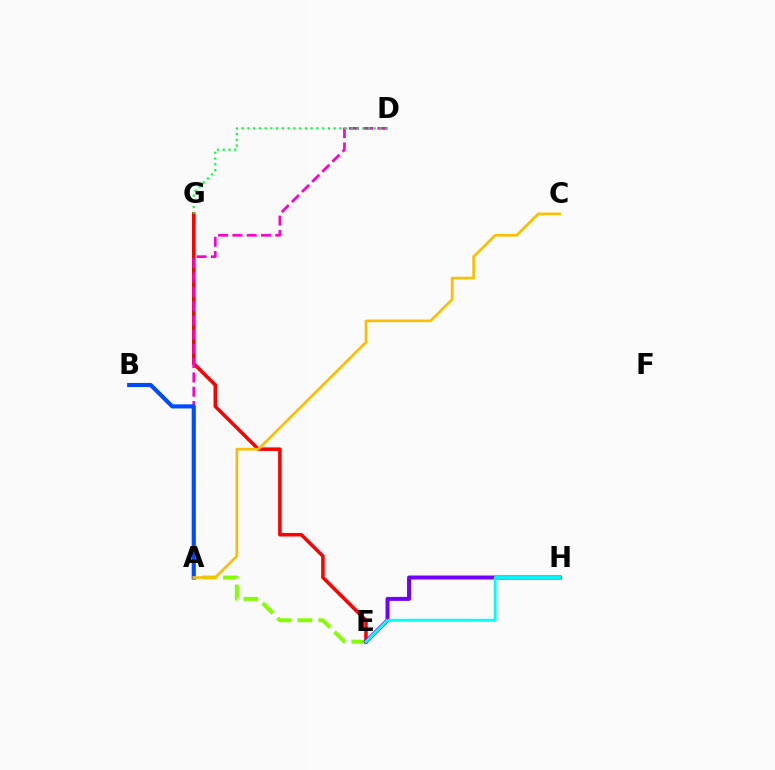{('A', 'E'): [{'color': '#84ff00', 'line_style': 'dashed', 'thickness': 2.84}], ('E', 'G'): [{'color': '#ff0000', 'line_style': 'solid', 'thickness': 2.55}], ('E', 'H'): [{'color': '#7200ff', 'line_style': 'solid', 'thickness': 2.86}, {'color': '#00fff6', 'line_style': 'solid', 'thickness': 2.06}], ('A', 'D'): [{'color': '#ff00cf', 'line_style': 'dashed', 'thickness': 1.94}], ('D', 'G'): [{'color': '#00ff39', 'line_style': 'dotted', 'thickness': 1.56}], ('A', 'B'): [{'color': '#004bff', 'line_style': 'solid', 'thickness': 2.96}], ('A', 'C'): [{'color': '#ffbd00', 'line_style': 'solid', 'thickness': 1.91}]}